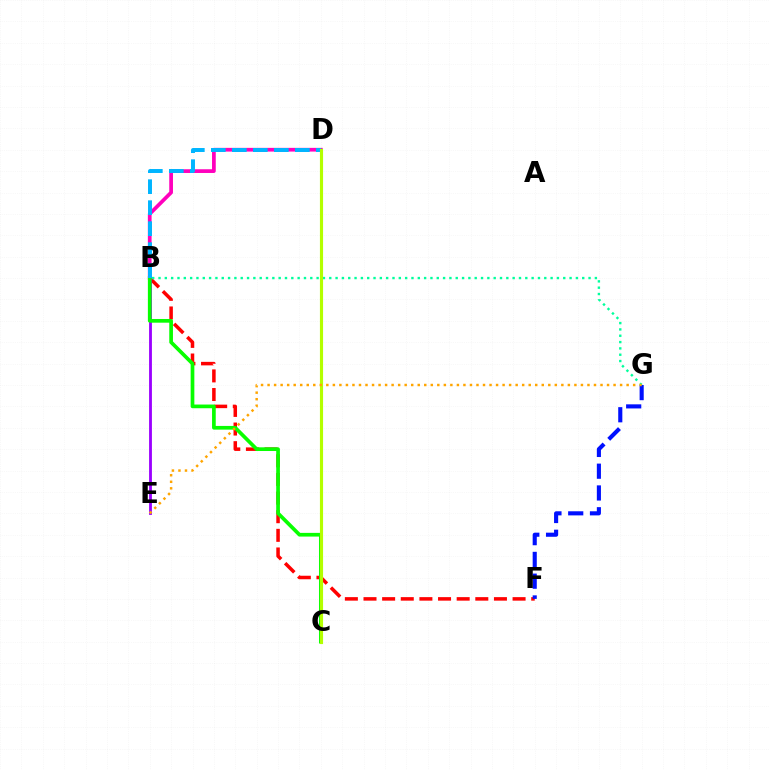{('B', 'F'): [{'color': '#ff0000', 'line_style': 'dashed', 'thickness': 2.53}], ('B', 'E'): [{'color': '#9b00ff', 'line_style': 'solid', 'thickness': 2.04}], ('B', 'D'): [{'color': '#ff00bd', 'line_style': 'solid', 'thickness': 2.68}, {'color': '#00b5ff', 'line_style': 'dashed', 'thickness': 2.85}], ('F', 'G'): [{'color': '#0010ff', 'line_style': 'dashed', 'thickness': 2.96}], ('B', 'C'): [{'color': '#08ff00', 'line_style': 'solid', 'thickness': 2.66}], ('B', 'G'): [{'color': '#00ff9d', 'line_style': 'dotted', 'thickness': 1.72}], ('C', 'D'): [{'color': '#b3ff00', 'line_style': 'solid', 'thickness': 2.26}], ('E', 'G'): [{'color': '#ffa500', 'line_style': 'dotted', 'thickness': 1.77}]}